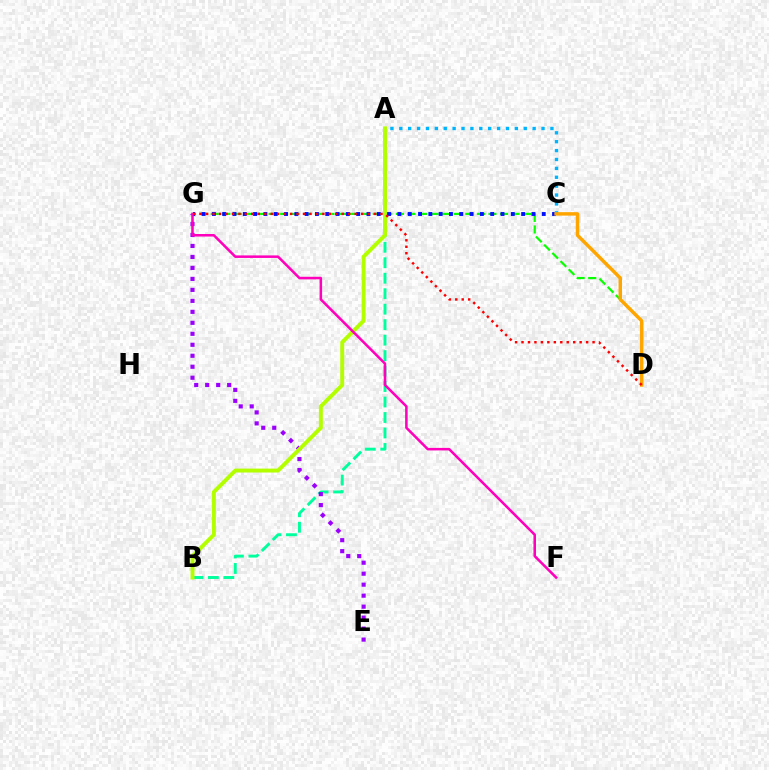{('A', 'B'): [{'color': '#00ff9d', 'line_style': 'dashed', 'thickness': 2.1}, {'color': '#b3ff00', 'line_style': 'solid', 'thickness': 2.83}], ('D', 'G'): [{'color': '#08ff00', 'line_style': 'dashed', 'thickness': 1.57}, {'color': '#ff0000', 'line_style': 'dotted', 'thickness': 1.75}], ('E', 'G'): [{'color': '#9b00ff', 'line_style': 'dotted', 'thickness': 2.98}], ('C', 'G'): [{'color': '#0010ff', 'line_style': 'dotted', 'thickness': 2.8}], ('F', 'G'): [{'color': '#ff00bd', 'line_style': 'solid', 'thickness': 1.83}], ('A', 'C'): [{'color': '#00b5ff', 'line_style': 'dotted', 'thickness': 2.42}], ('C', 'D'): [{'color': '#ffa500', 'line_style': 'solid', 'thickness': 2.49}]}